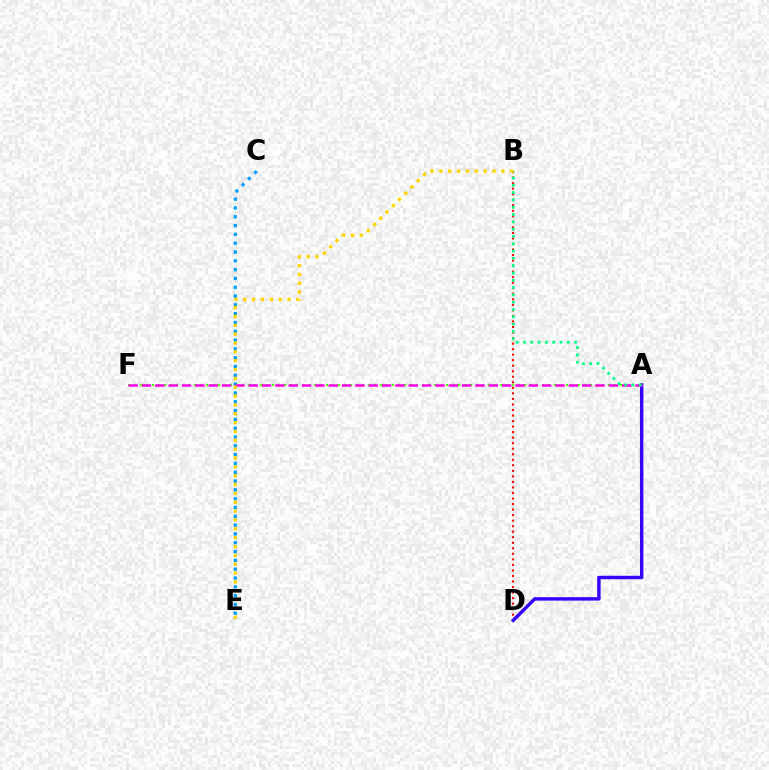{('C', 'E'): [{'color': '#009eff', 'line_style': 'dotted', 'thickness': 2.39}], ('B', 'D'): [{'color': '#ff0000', 'line_style': 'dotted', 'thickness': 1.5}], ('A', 'D'): [{'color': '#3700ff', 'line_style': 'solid', 'thickness': 2.47}], ('A', 'F'): [{'color': '#4fff00', 'line_style': 'dotted', 'thickness': 1.63}, {'color': '#ff00ed', 'line_style': 'dashed', 'thickness': 1.81}], ('A', 'B'): [{'color': '#00ff86', 'line_style': 'dotted', 'thickness': 1.98}], ('B', 'E'): [{'color': '#ffd500', 'line_style': 'dotted', 'thickness': 2.4}]}